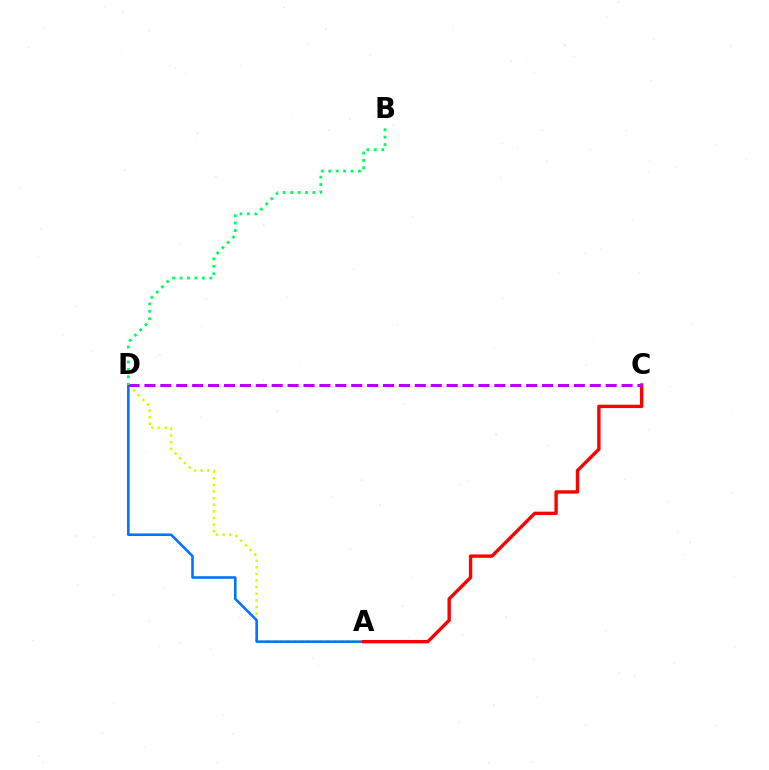{('A', 'D'): [{'color': '#d1ff00', 'line_style': 'dotted', 'thickness': 1.8}, {'color': '#0074ff', 'line_style': 'solid', 'thickness': 1.86}], ('A', 'C'): [{'color': '#ff0000', 'line_style': 'solid', 'thickness': 2.43}], ('C', 'D'): [{'color': '#b900ff', 'line_style': 'dashed', 'thickness': 2.16}], ('B', 'D'): [{'color': '#00ff5c', 'line_style': 'dotted', 'thickness': 2.02}]}